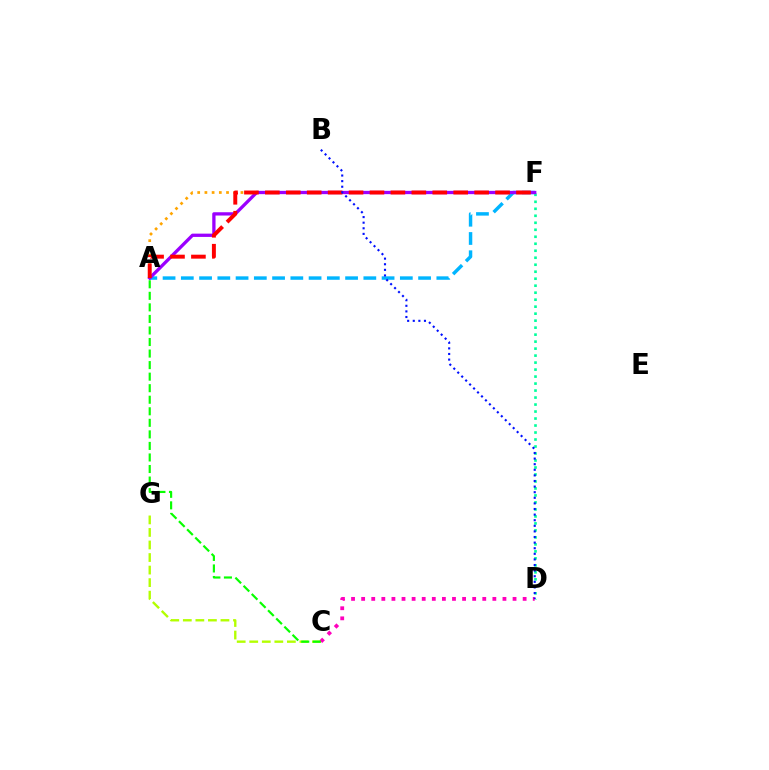{('C', 'G'): [{'color': '#b3ff00', 'line_style': 'dashed', 'thickness': 1.7}], ('D', 'F'): [{'color': '#00ff9d', 'line_style': 'dotted', 'thickness': 1.9}], ('A', 'F'): [{'color': '#00b5ff', 'line_style': 'dashed', 'thickness': 2.48}, {'color': '#ffa500', 'line_style': 'dotted', 'thickness': 1.96}, {'color': '#9b00ff', 'line_style': 'solid', 'thickness': 2.37}, {'color': '#ff0000', 'line_style': 'dashed', 'thickness': 2.84}], ('C', 'D'): [{'color': '#ff00bd', 'line_style': 'dotted', 'thickness': 2.74}], ('A', 'C'): [{'color': '#08ff00', 'line_style': 'dashed', 'thickness': 1.57}], ('B', 'D'): [{'color': '#0010ff', 'line_style': 'dotted', 'thickness': 1.52}]}